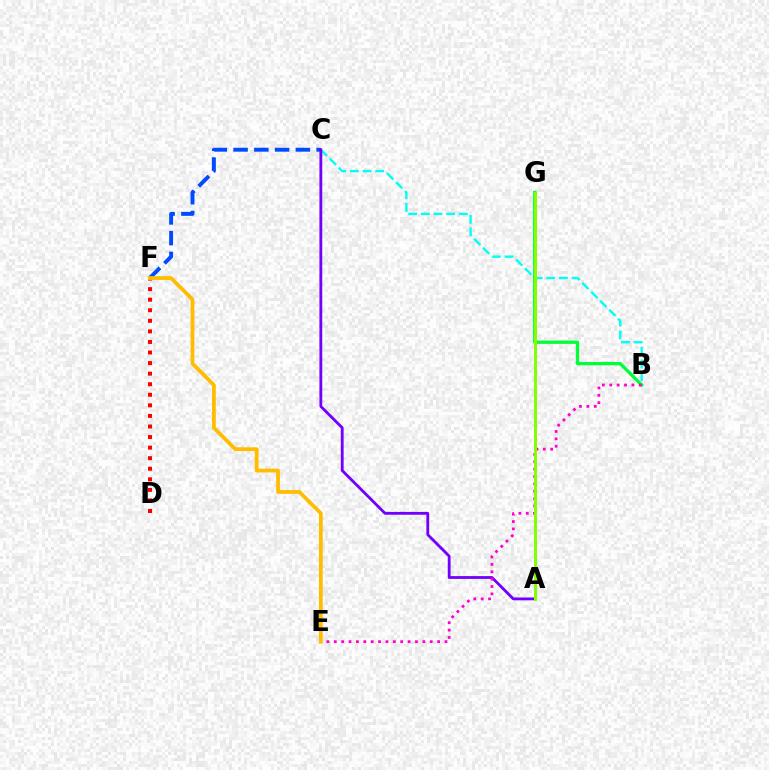{('D', 'F'): [{'color': '#ff0000', 'line_style': 'dotted', 'thickness': 2.87}], ('B', 'C'): [{'color': '#00fff6', 'line_style': 'dashed', 'thickness': 1.72}], ('C', 'F'): [{'color': '#004bff', 'line_style': 'dashed', 'thickness': 2.82}], ('B', 'G'): [{'color': '#00ff39', 'line_style': 'solid', 'thickness': 2.38}], ('A', 'C'): [{'color': '#7200ff', 'line_style': 'solid', 'thickness': 2.03}], ('B', 'E'): [{'color': '#ff00cf', 'line_style': 'dotted', 'thickness': 2.01}], ('A', 'G'): [{'color': '#84ff00', 'line_style': 'solid', 'thickness': 2.14}], ('E', 'F'): [{'color': '#ffbd00', 'line_style': 'solid', 'thickness': 2.72}]}